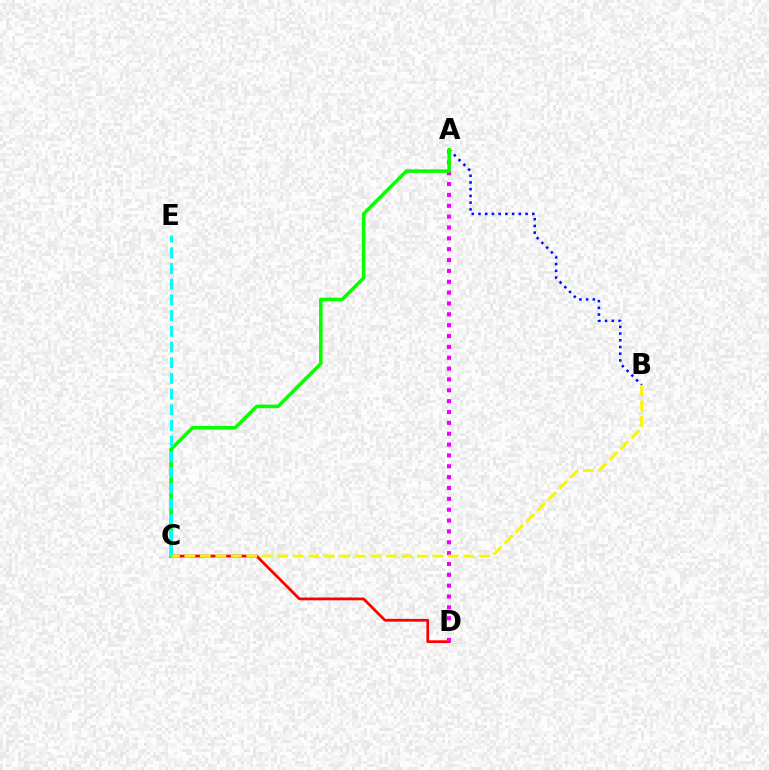{('A', 'B'): [{'color': '#0010ff', 'line_style': 'dotted', 'thickness': 1.83}], ('C', 'D'): [{'color': '#ff0000', 'line_style': 'solid', 'thickness': 2.0}], ('A', 'D'): [{'color': '#ee00ff', 'line_style': 'dotted', 'thickness': 2.95}], ('A', 'C'): [{'color': '#08ff00', 'line_style': 'solid', 'thickness': 2.55}], ('C', 'E'): [{'color': '#00fff6', 'line_style': 'dashed', 'thickness': 2.13}], ('B', 'C'): [{'color': '#fcf500', 'line_style': 'dashed', 'thickness': 2.11}]}